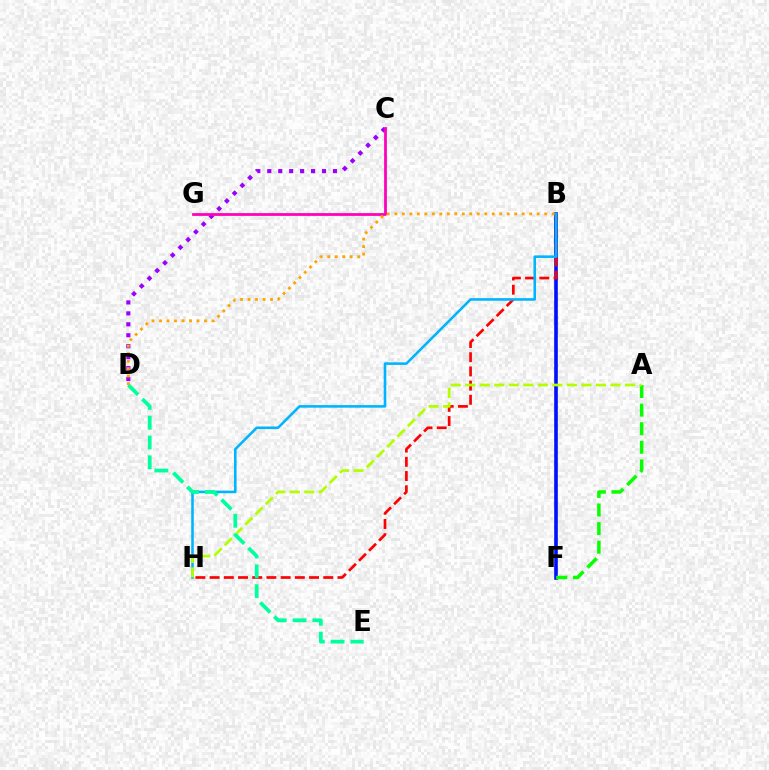{('B', 'F'): [{'color': '#0010ff', 'line_style': 'solid', 'thickness': 2.61}], ('B', 'H'): [{'color': '#ff0000', 'line_style': 'dashed', 'thickness': 1.93}, {'color': '#00b5ff', 'line_style': 'solid', 'thickness': 1.86}], ('C', 'D'): [{'color': '#9b00ff', 'line_style': 'dotted', 'thickness': 2.97}], ('A', 'F'): [{'color': '#08ff00', 'line_style': 'dashed', 'thickness': 2.53}], ('A', 'H'): [{'color': '#b3ff00', 'line_style': 'dashed', 'thickness': 1.97}], ('D', 'E'): [{'color': '#00ff9d', 'line_style': 'dashed', 'thickness': 2.69}], ('C', 'G'): [{'color': '#ff00bd', 'line_style': 'solid', 'thickness': 2.0}], ('B', 'D'): [{'color': '#ffa500', 'line_style': 'dotted', 'thickness': 2.04}]}